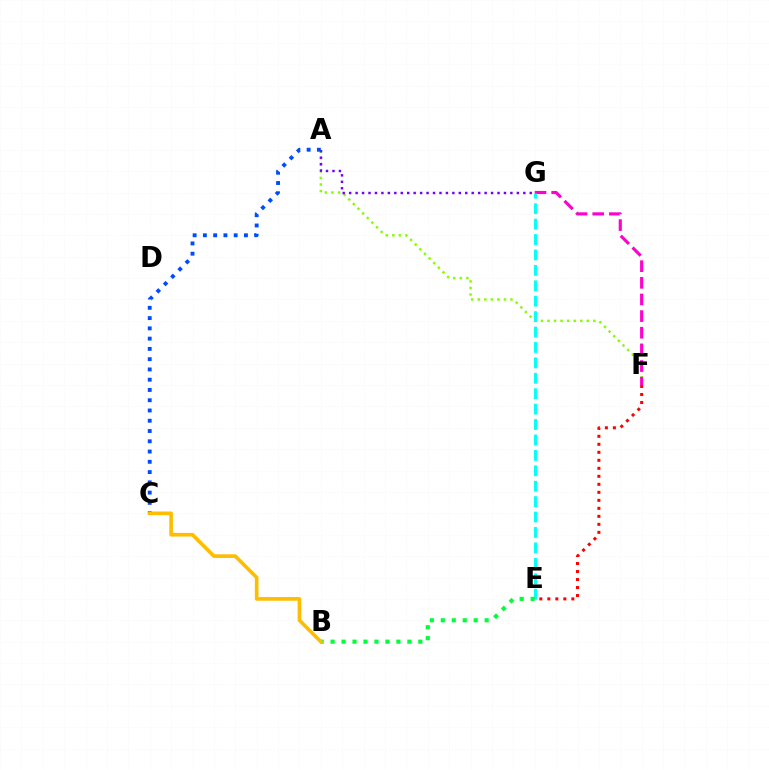{('A', 'F'): [{'color': '#84ff00', 'line_style': 'dotted', 'thickness': 1.78}], ('E', 'F'): [{'color': '#ff0000', 'line_style': 'dotted', 'thickness': 2.17}], ('F', 'G'): [{'color': '#ff00cf', 'line_style': 'dashed', 'thickness': 2.26}], ('A', 'G'): [{'color': '#7200ff', 'line_style': 'dotted', 'thickness': 1.75}], ('E', 'G'): [{'color': '#00fff6', 'line_style': 'dashed', 'thickness': 2.09}], ('B', 'E'): [{'color': '#00ff39', 'line_style': 'dotted', 'thickness': 2.98}], ('A', 'C'): [{'color': '#004bff', 'line_style': 'dotted', 'thickness': 2.79}], ('B', 'C'): [{'color': '#ffbd00', 'line_style': 'solid', 'thickness': 2.63}]}